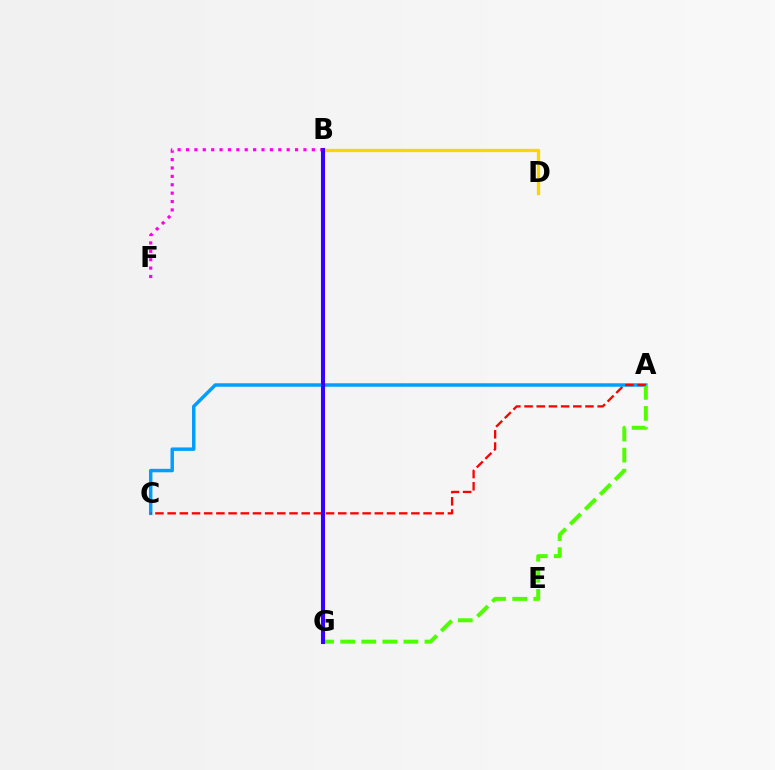{('A', 'C'): [{'color': '#009eff', 'line_style': 'solid', 'thickness': 2.49}, {'color': '#ff0000', 'line_style': 'dashed', 'thickness': 1.66}], ('B', 'D'): [{'color': '#ffd500', 'line_style': 'solid', 'thickness': 2.37}], ('B', 'G'): [{'color': '#00ff86', 'line_style': 'dashed', 'thickness': 2.81}, {'color': '#3700ff', 'line_style': 'solid', 'thickness': 2.93}], ('B', 'F'): [{'color': '#ff00ed', 'line_style': 'dotted', 'thickness': 2.28}], ('A', 'G'): [{'color': '#4fff00', 'line_style': 'dashed', 'thickness': 2.86}]}